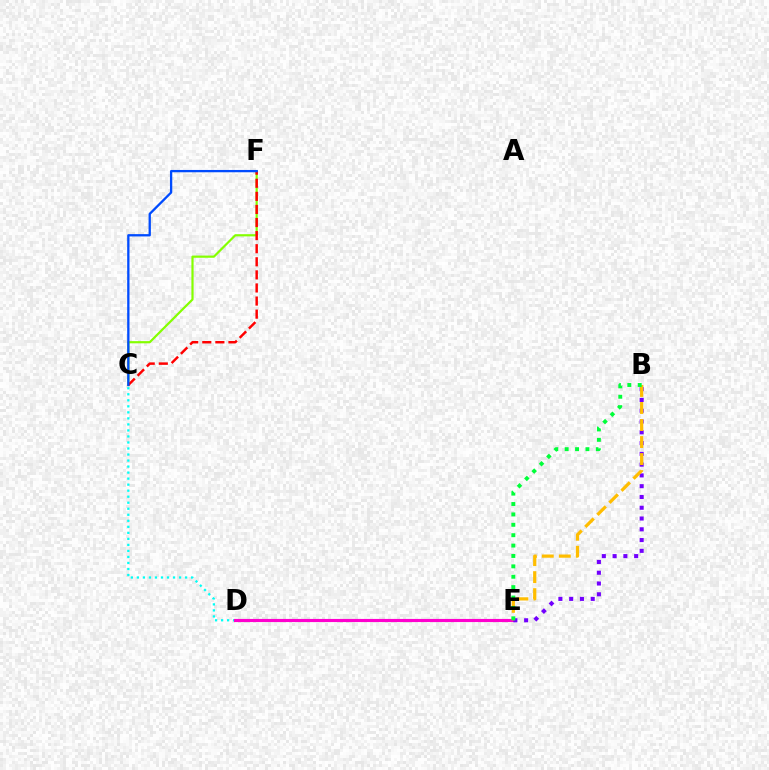{('C', 'D'): [{'color': '#00fff6', 'line_style': 'dotted', 'thickness': 1.64}], ('C', 'F'): [{'color': '#84ff00', 'line_style': 'solid', 'thickness': 1.58}, {'color': '#ff0000', 'line_style': 'dashed', 'thickness': 1.78}, {'color': '#004bff', 'line_style': 'solid', 'thickness': 1.66}], ('D', 'E'): [{'color': '#ff00cf', 'line_style': 'solid', 'thickness': 2.25}], ('B', 'E'): [{'color': '#7200ff', 'line_style': 'dotted', 'thickness': 2.93}, {'color': '#ffbd00', 'line_style': 'dashed', 'thickness': 2.31}, {'color': '#00ff39', 'line_style': 'dotted', 'thickness': 2.82}]}